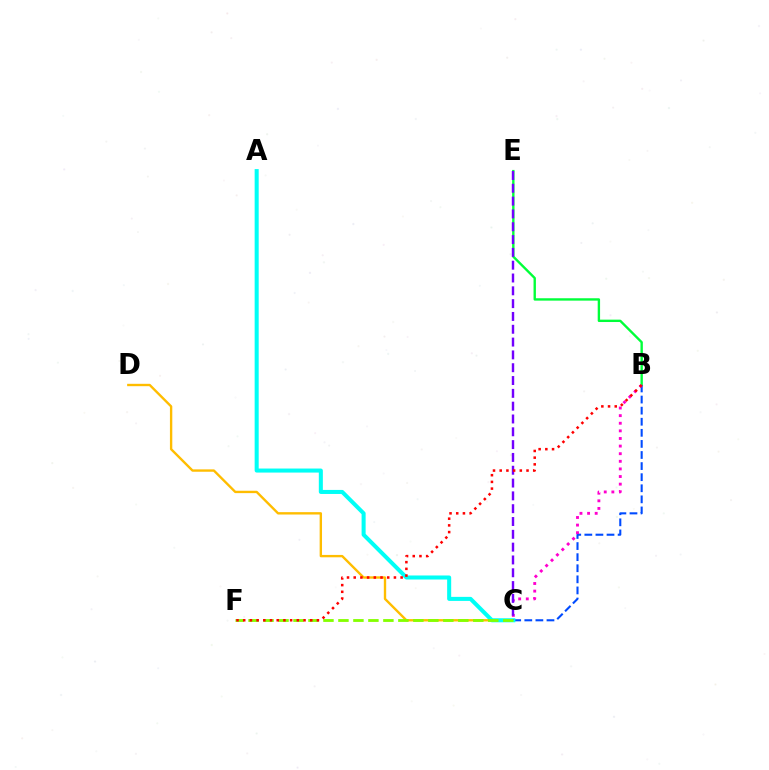{('B', 'E'): [{'color': '#00ff39', 'line_style': 'solid', 'thickness': 1.71}], ('C', 'D'): [{'color': '#ffbd00', 'line_style': 'solid', 'thickness': 1.71}], ('B', 'C'): [{'color': '#004bff', 'line_style': 'dashed', 'thickness': 1.51}, {'color': '#ff00cf', 'line_style': 'dotted', 'thickness': 2.07}], ('A', 'C'): [{'color': '#00fff6', 'line_style': 'solid', 'thickness': 2.91}], ('C', 'E'): [{'color': '#7200ff', 'line_style': 'dashed', 'thickness': 1.74}], ('C', 'F'): [{'color': '#84ff00', 'line_style': 'dashed', 'thickness': 2.04}], ('B', 'F'): [{'color': '#ff0000', 'line_style': 'dotted', 'thickness': 1.82}]}